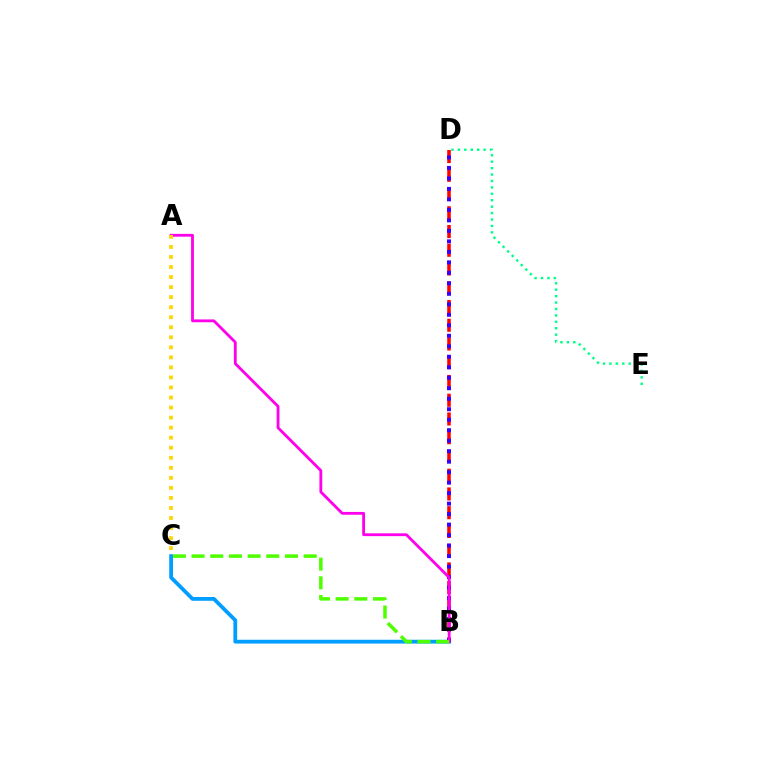{('B', 'C'): [{'color': '#009eff', 'line_style': 'solid', 'thickness': 2.73}, {'color': '#4fff00', 'line_style': 'dashed', 'thickness': 2.54}], ('B', 'D'): [{'color': '#ff0000', 'line_style': 'dashed', 'thickness': 2.55}, {'color': '#3700ff', 'line_style': 'dotted', 'thickness': 2.85}], ('D', 'E'): [{'color': '#00ff86', 'line_style': 'dotted', 'thickness': 1.75}], ('A', 'B'): [{'color': '#ff00ed', 'line_style': 'solid', 'thickness': 2.03}], ('A', 'C'): [{'color': '#ffd500', 'line_style': 'dotted', 'thickness': 2.73}]}